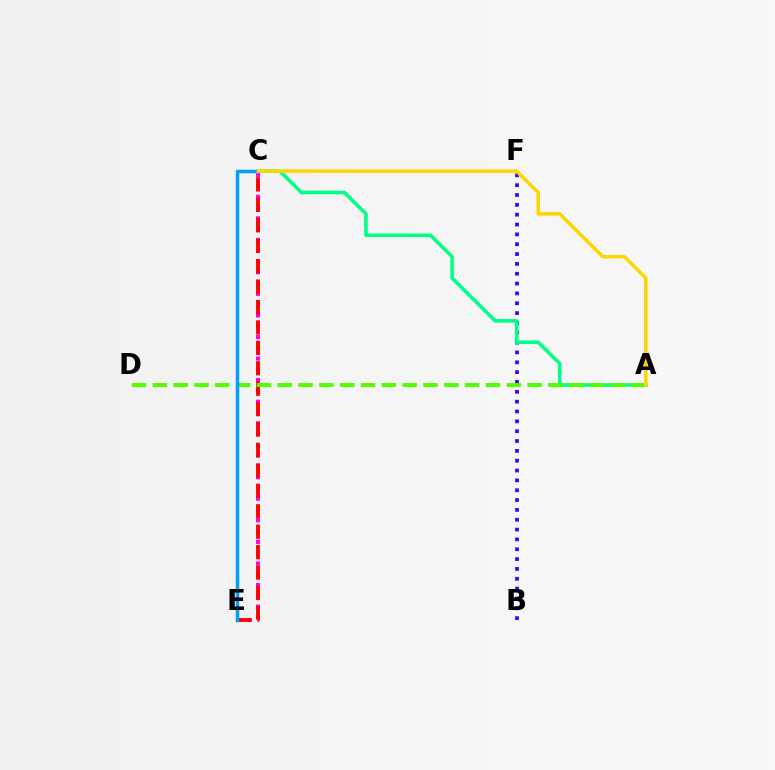{('C', 'E'): [{'color': '#ff00ed', 'line_style': 'dotted', 'thickness': 2.93}, {'color': '#ff0000', 'line_style': 'dashed', 'thickness': 2.78}, {'color': '#009eff', 'line_style': 'solid', 'thickness': 2.5}], ('B', 'F'): [{'color': '#3700ff', 'line_style': 'dotted', 'thickness': 2.67}], ('A', 'C'): [{'color': '#00ff86', 'line_style': 'solid', 'thickness': 2.57}, {'color': '#ffd500', 'line_style': 'solid', 'thickness': 2.52}], ('A', 'D'): [{'color': '#4fff00', 'line_style': 'dashed', 'thickness': 2.83}]}